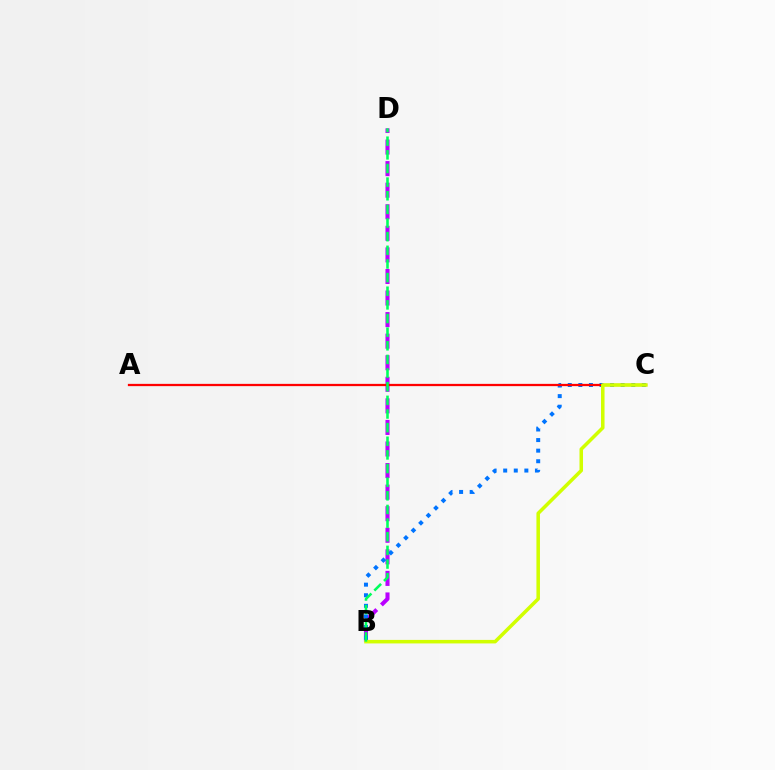{('B', 'D'): [{'color': '#b900ff', 'line_style': 'dashed', 'thickness': 2.93}, {'color': '#00ff5c', 'line_style': 'dashed', 'thickness': 1.85}], ('B', 'C'): [{'color': '#0074ff', 'line_style': 'dotted', 'thickness': 2.88}, {'color': '#d1ff00', 'line_style': 'solid', 'thickness': 2.54}], ('A', 'C'): [{'color': '#ff0000', 'line_style': 'solid', 'thickness': 1.63}]}